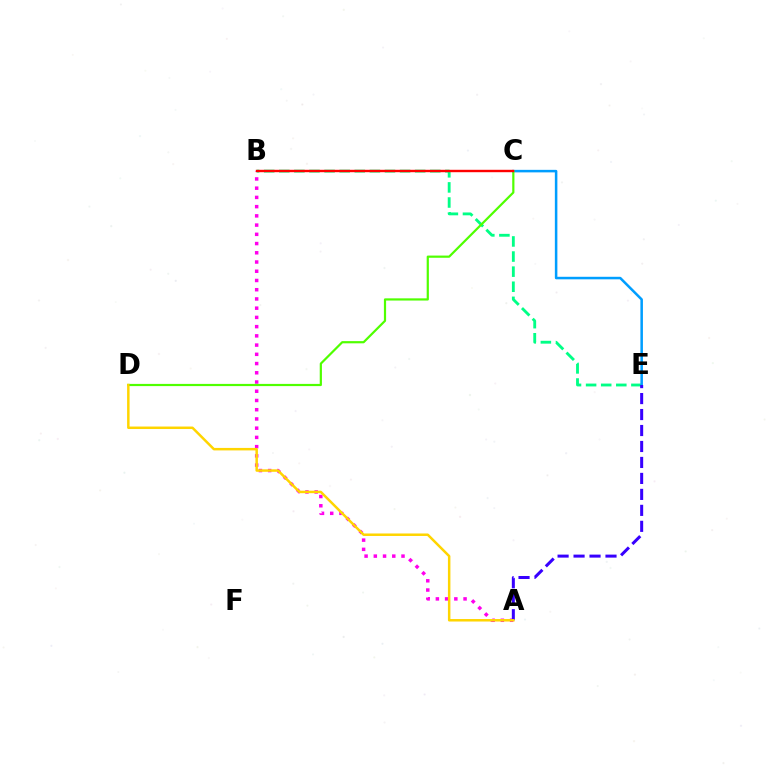{('B', 'E'): [{'color': '#00ff86', 'line_style': 'dashed', 'thickness': 2.05}], ('C', 'E'): [{'color': '#009eff', 'line_style': 'solid', 'thickness': 1.82}], ('A', 'B'): [{'color': '#ff00ed', 'line_style': 'dotted', 'thickness': 2.51}], ('A', 'E'): [{'color': '#3700ff', 'line_style': 'dashed', 'thickness': 2.17}], ('C', 'D'): [{'color': '#4fff00', 'line_style': 'solid', 'thickness': 1.59}], ('B', 'C'): [{'color': '#ff0000', 'line_style': 'solid', 'thickness': 1.73}], ('A', 'D'): [{'color': '#ffd500', 'line_style': 'solid', 'thickness': 1.79}]}